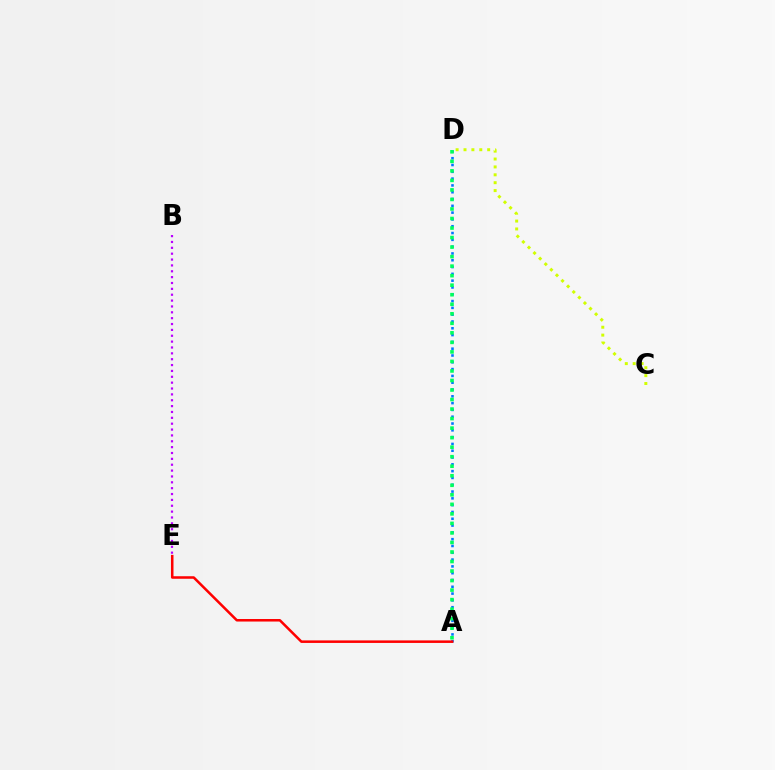{('C', 'D'): [{'color': '#d1ff00', 'line_style': 'dotted', 'thickness': 2.14}], ('B', 'E'): [{'color': '#b900ff', 'line_style': 'dotted', 'thickness': 1.59}], ('A', 'D'): [{'color': '#0074ff', 'line_style': 'dotted', 'thickness': 1.85}, {'color': '#00ff5c', 'line_style': 'dotted', 'thickness': 2.59}], ('A', 'E'): [{'color': '#ff0000', 'line_style': 'solid', 'thickness': 1.82}]}